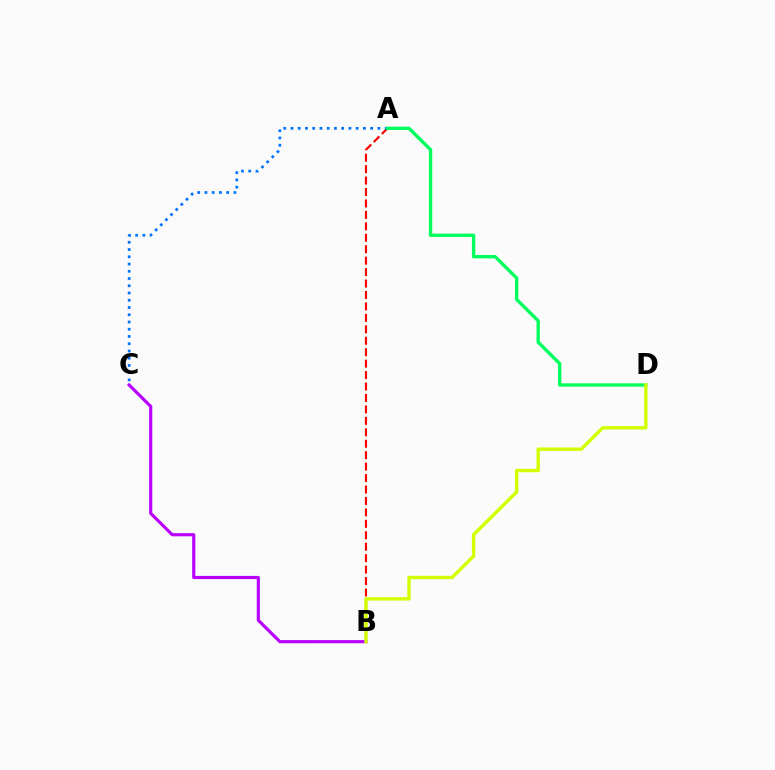{('A', 'B'): [{'color': '#ff0000', 'line_style': 'dashed', 'thickness': 1.55}], ('A', 'C'): [{'color': '#0074ff', 'line_style': 'dotted', 'thickness': 1.97}], ('A', 'D'): [{'color': '#00ff5c', 'line_style': 'solid', 'thickness': 2.41}], ('B', 'C'): [{'color': '#b900ff', 'line_style': 'solid', 'thickness': 2.27}], ('B', 'D'): [{'color': '#d1ff00', 'line_style': 'solid', 'thickness': 2.45}]}